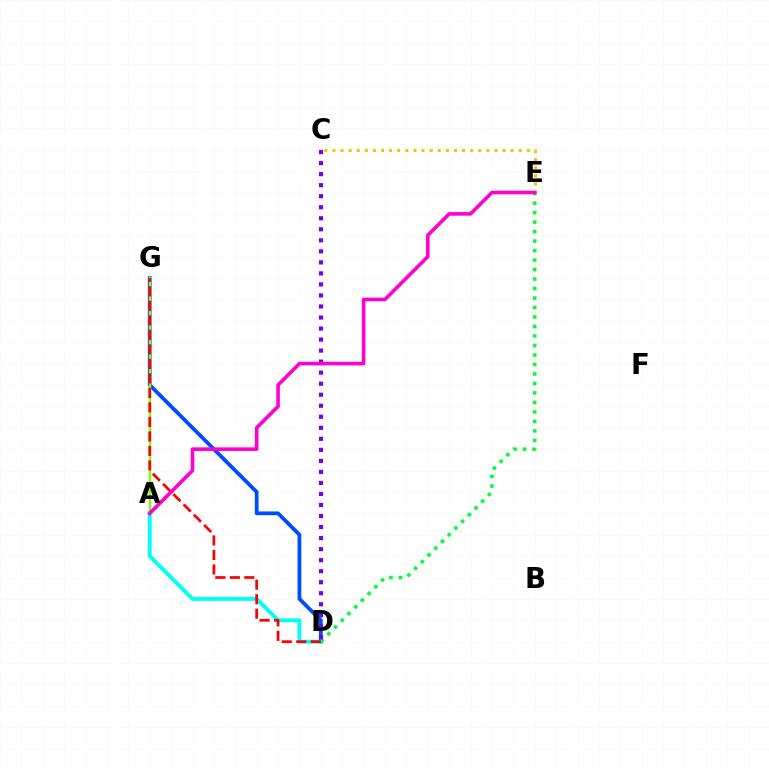{('D', 'G'): [{'color': '#004bff', 'line_style': 'solid', 'thickness': 2.71}, {'color': '#ff0000', 'line_style': 'dashed', 'thickness': 1.97}], ('A', 'D'): [{'color': '#00fff6', 'line_style': 'solid', 'thickness': 2.82}], ('D', 'E'): [{'color': '#00ff39', 'line_style': 'dotted', 'thickness': 2.58}], ('C', 'D'): [{'color': '#7200ff', 'line_style': 'dotted', 'thickness': 3.0}], ('A', 'G'): [{'color': '#84ff00', 'line_style': 'solid', 'thickness': 1.79}], ('C', 'E'): [{'color': '#ffbd00', 'line_style': 'dotted', 'thickness': 2.2}], ('A', 'E'): [{'color': '#ff00cf', 'line_style': 'solid', 'thickness': 2.59}]}